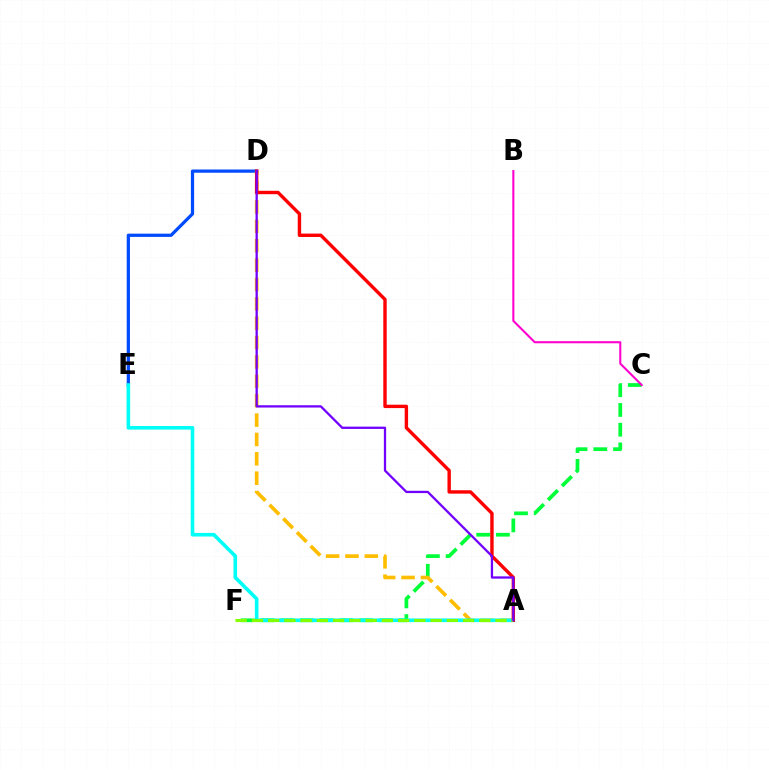{('C', 'F'): [{'color': '#00ff39', 'line_style': 'dashed', 'thickness': 2.68}], ('D', 'E'): [{'color': '#004bff', 'line_style': 'solid', 'thickness': 2.33}], ('A', 'D'): [{'color': '#ffbd00', 'line_style': 'dashed', 'thickness': 2.63}, {'color': '#ff0000', 'line_style': 'solid', 'thickness': 2.45}, {'color': '#7200ff', 'line_style': 'solid', 'thickness': 1.65}], ('A', 'E'): [{'color': '#00fff6', 'line_style': 'solid', 'thickness': 2.6}], ('B', 'C'): [{'color': '#ff00cf', 'line_style': 'solid', 'thickness': 1.5}], ('A', 'F'): [{'color': '#84ff00', 'line_style': 'dashed', 'thickness': 2.21}]}